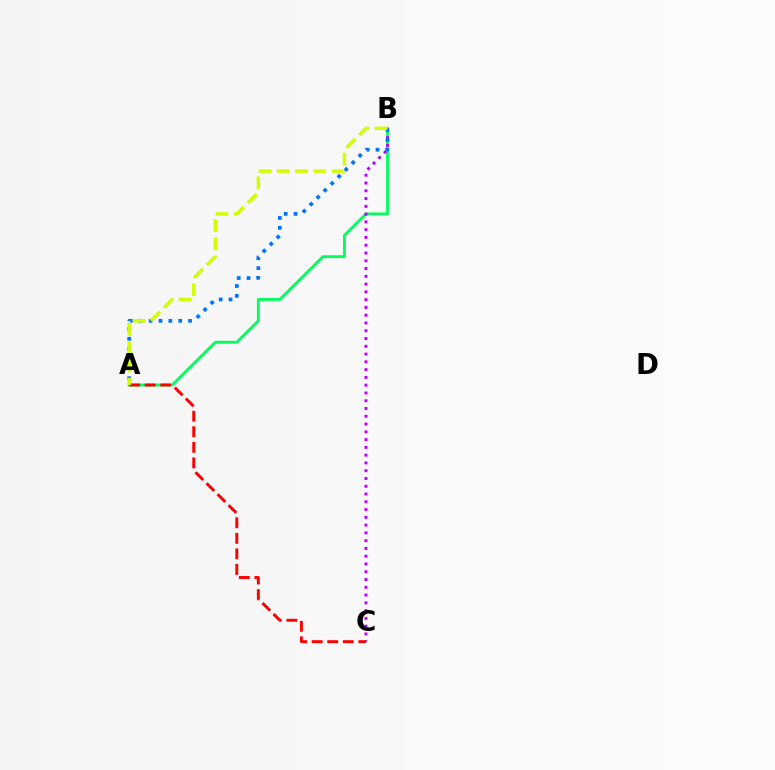{('A', 'B'): [{'color': '#00ff5c', 'line_style': 'solid', 'thickness': 2.04}, {'color': '#0074ff', 'line_style': 'dotted', 'thickness': 2.68}, {'color': '#d1ff00', 'line_style': 'dashed', 'thickness': 2.49}], ('B', 'C'): [{'color': '#b900ff', 'line_style': 'dotted', 'thickness': 2.11}], ('A', 'C'): [{'color': '#ff0000', 'line_style': 'dashed', 'thickness': 2.11}]}